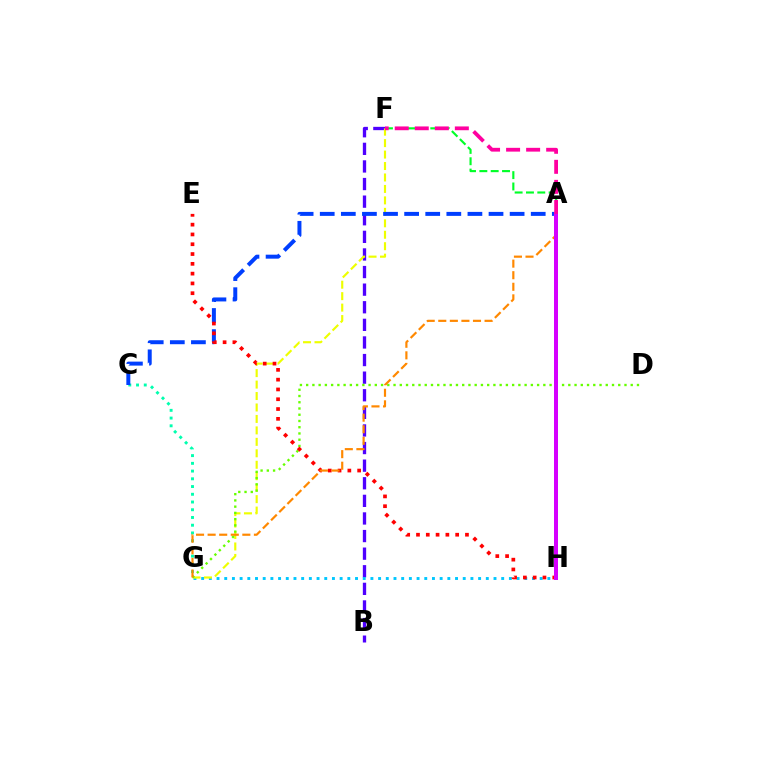{('B', 'F'): [{'color': '#4f00ff', 'line_style': 'dashed', 'thickness': 2.39}], ('C', 'G'): [{'color': '#00ffaf', 'line_style': 'dotted', 'thickness': 2.1}], ('A', 'F'): [{'color': '#00ff27', 'line_style': 'dashed', 'thickness': 1.54}, {'color': '#ff00a0', 'line_style': 'dashed', 'thickness': 2.72}], ('G', 'H'): [{'color': '#00c7ff', 'line_style': 'dotted', 'thickness': 2.09}], ('F', 'G'): [{'color': '#eeff00', 'line_style': 'dashed', 'thickness': 1.56}], ('A', 'C'): [{'color': '#003fff', 'line_style': 'dashed', 'thickness': 2.87}], ('D', 'G'): [{'color': '#66ff00', 'line_style': 'dotted', 'thickness': 1.7}], ('E', 'H'): [{'color': '#ff0000', 'line_style': 'dotted', 'thickness': 2.66}], ('A', 'G'): [{'color': '#ff8800', 'line_style': 'dashed', 'thickness': 1.57}], ('A', 'H'): [{'color': '#d600ff', 'line_style': 'solid', 'thickness': 2.87}]}